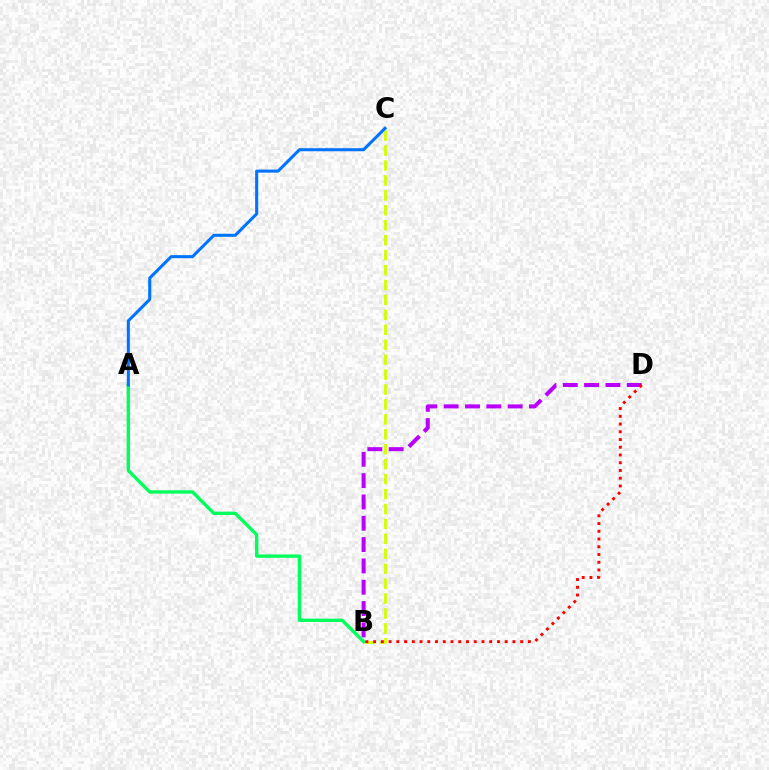{('B', 'C'): [{'color': '#d1ff00', 'line_style': 'dashed', 'thickness': 2.03}], ('B', 'D'): [{'color': '#b900ff', 'line_style': 'dashed', 'thickness': 2.9}, {'color': '#ff0000', 'line_style': 'dotted', 'thickness': 2.1}], ('A', 'B'): [{'color': '#00ff5c', 'line_style': 'solid', 'thickness': 2.43}], ('A', 'C'): [{'color': '#0074ff', 'line_style': 'solid', 'thickness': 2.21}]}